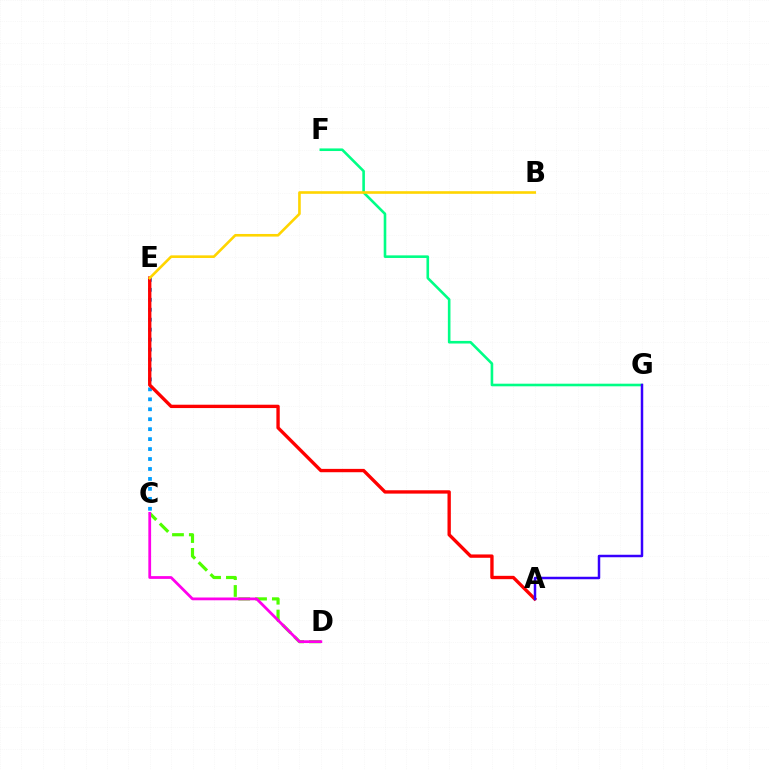{('C', 'D'): [{'color': '#4fff00', 'line_style': 'dashed', 'thickness': 2.29}, {'color': '#ff00ed', 'line_style': 'solid', 'thickness': 2.0}], ('C', 'E'): [{'color': '#009eff', 'line_style': 'dotted', 'thickness': 2.7}], ('A', 'E'): [{'color': '#ff0000', 'line_style': 'solid', 'thickness': 2.41}], ('F', 'G'): [{'color': '#00ff86', 'line_style': 'solid', 'thickness': 1.88}], ('A', 'G'): [{'color': '#3700ff', 'line_style': 'solid', 'thickness': 1.79}], ('B', 'E'): [{'color': '#ffd500', 'line_style': 'solid', 'thickness': 1.89}]}